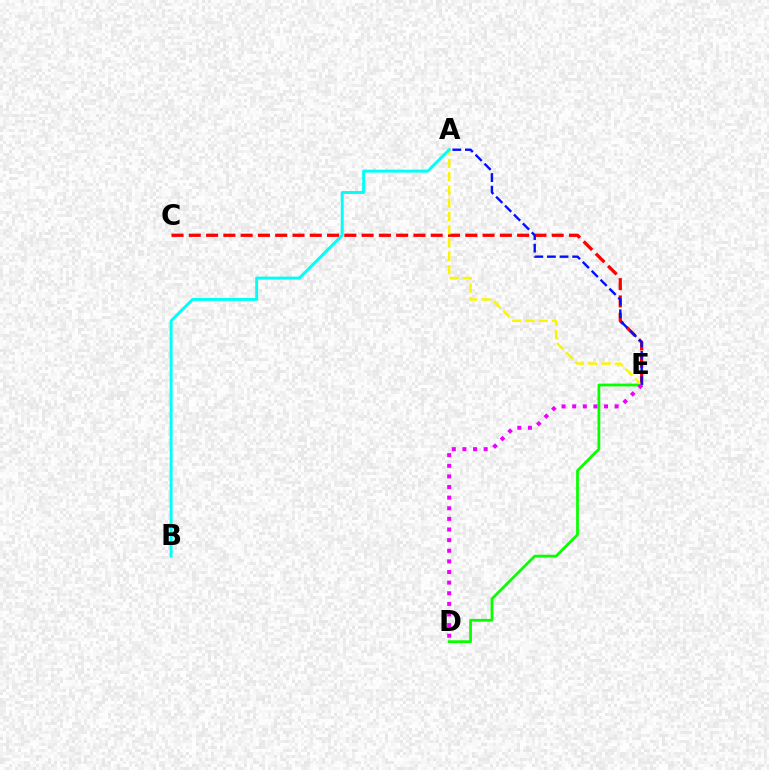{('C', 'E'): [{'color': '#ff0000', 'line_style': 'dashed', 'thickness': 2.35}], ('D', 'E'): [{'color': '#08ff00', 'line_style': 'solid', 'thickness': 1.99}, {'color': '#ee00ff', 'line_style': 'dotted', 'thickness': 2.89}], ('A', 'E'): [{'color': '#fcf500', 'line_style': 'dashed', 'thickness': 1.8}, {'color': '#0010ff', 'line_style': 'dashed', 'thickness': 1.71}], ('A', 'B'): [{'color': '#00fff6', 'line_style': 'solid', 'thickness': 2.1}]}